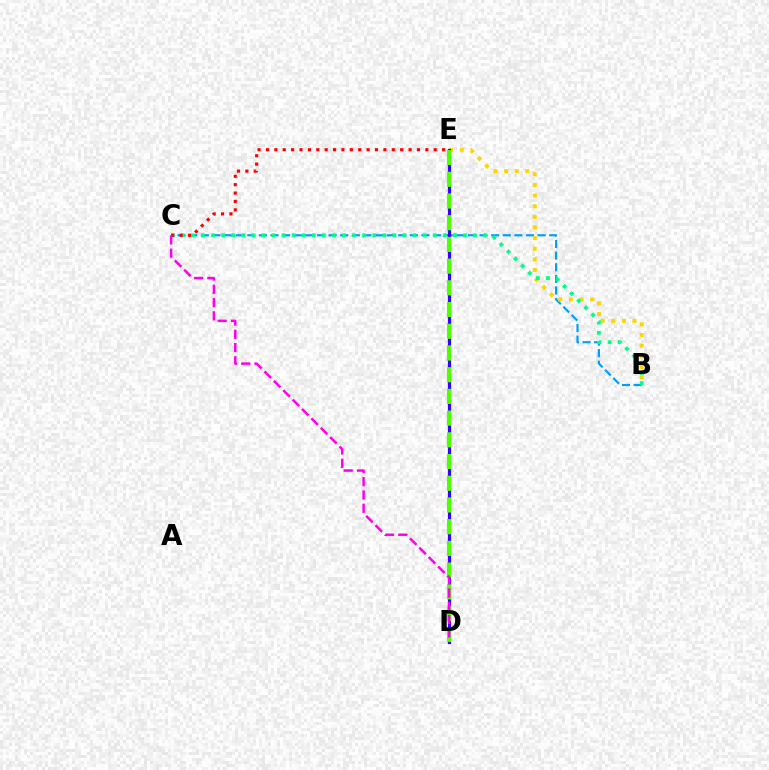{('B', 'C'): [{'color': '#009eff', 'line_style': 'dashed', 'thickness': 1.58}, {'color': '#00ff86', 'line_style': 'dotted', 'thickness': 2.74}], ('B', 'E'): [{'color': '#ffd500', 'line_style': 'dotted', 'thickness': 2.89}], ('D', 'E'): [{'color': '#3700ff', 'line_style': 'solid', 'thickness': 2.32}, {'color': '#4fff00', 'line_style': 'dashed', 'thickness': 2.95}], ('C', 'E'): [{'color': '#ff0000', 'line_style': 'dotted', 'thickness': 2.28}], ('C', 'D'): [{'color': '#ff00ed', 'line_style': 'dashed', 'thickness': 1.8}]}